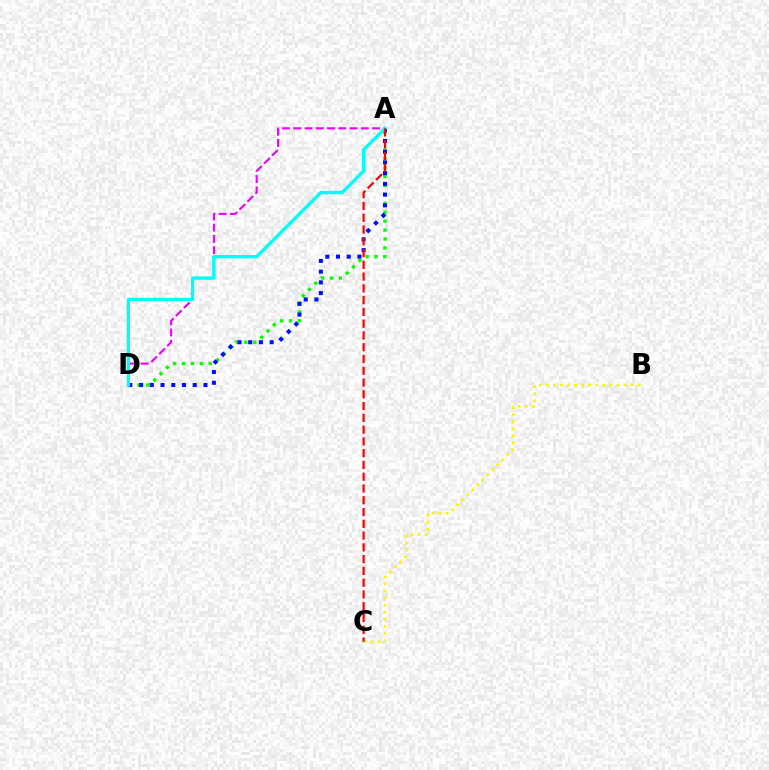{('A', 'D'): [{'color': '#08ff00', 'line_style': 'dotted', 'thickness': 2.42}, {'color': '#ee00ff', 'line_style': 'dashed', 'thickness': 1.53}, {'color': '#0010ff', 'line_style': 'dotted', 'thickness': 2.91}, {'color': '#00fff6', 'line_style': 'solid', 'thickness': 2.39}], ('B', 'C'): [{'color': '#fcf500', 'line_style': 'dotted', 'thickness': 1.92}], ('A', 'C'): [{'color': '#ff0000', 'line_style': 'dashed', 'thickness': 1.6}]}